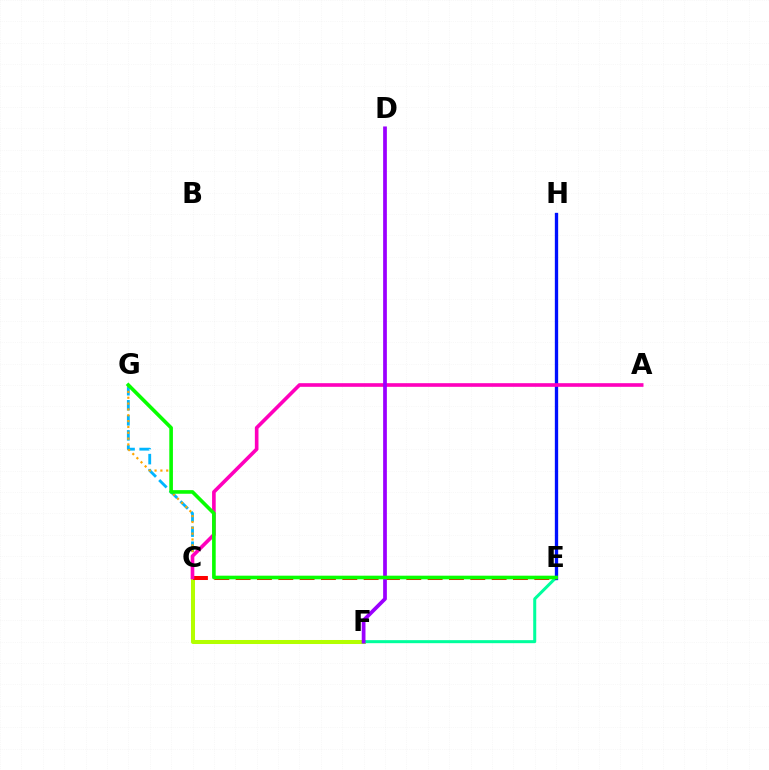{('C', 'G'): [{'color': '#00b5ff', 'line_style': 'dashed', 'thickness': 2.04}, {'color': '#ffa500', 'line_style': 'dotted', 'thickness': 1.58}], ('C', 'F'): [{'color': '#b3ff00', 'line_style': 'solid', 'thickness': 2.9}], ('E', 'F'): [{'color': '#00ff9d', 'line_style': 'solid', 'thickness': 2.18}], ('E', 'H'): [{'color': '#0010ff', 'line_style': 'solid', 'thickness': 2.39}], ('C', 'E'): [{'color': '#ff0000', 'line_style': 'dashed', 'thickness': 2.9}], ('A', 'C'): [{'color': '#ff00bd', 'line_style': 'solid', 'thickness': 2.61}], ('D', 'F'): [{'color': '#9b00ff', 'line_style': 'solid', 'thickness': 2.69}], ('E', 'G'): [{'color': '#08ff00', 'line_style': 'solid', 'thickness': 2.61}]}